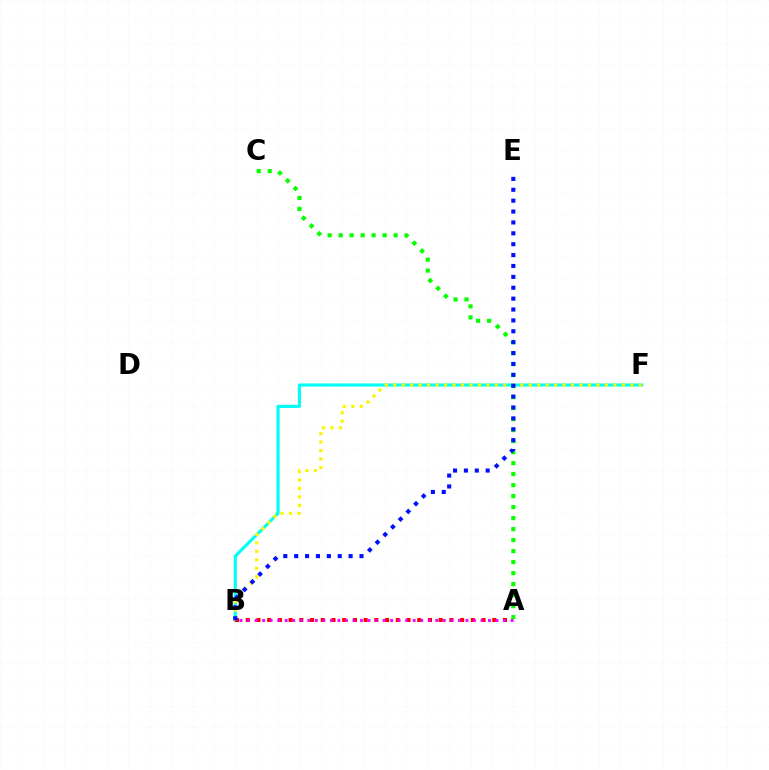{('B', 'F'): [{'color': '#00fff6', 'line_style': 'solid', 'thickness': 2.26}, {'color': '#fcf500', 'line_style': 'dotted', 'thickness': 2.3}], ('A', 'B'): [{'color': '#ff0000', 'line_style': 'dotted', 'thickness': 2.91}, {'color': '#ee00ff', 'line_style': 'dotted', 'thickness': 2.05}], ('A', 'C'): [{'color': '#08ff00', 'line_style': 'dotted', 'thickness': 2.99}], ('B', 'E'): [{'color': '#0010ff', 'line_style': 'dotted', 'thickness': 2.96}]}